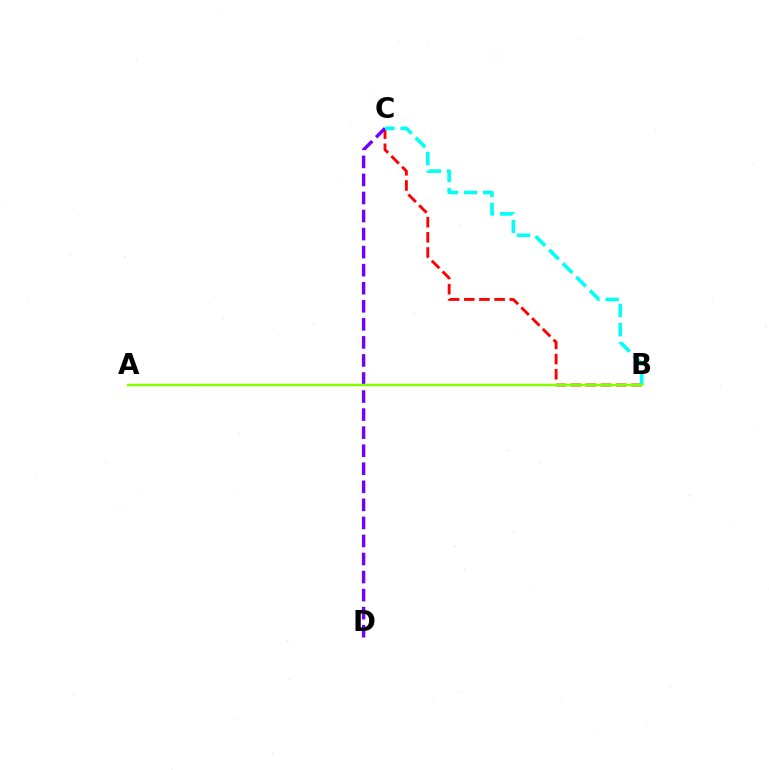{('B', 'C'): [{'color': '#ff0000', 'line_style': 'dashed', 'thickness': 2.06}, {'color': '#00fff6', 'line_style': 'dashed', 'thickness': 2.61}], ('C', 'D'): [{'color': '#7200ff', 'line_style': 'dashed', 'thickness': 2.45}], ('A', 'B'): [{'color': '#84ff00', 'line_style': 'solid', 'thickness': 1.79}]}